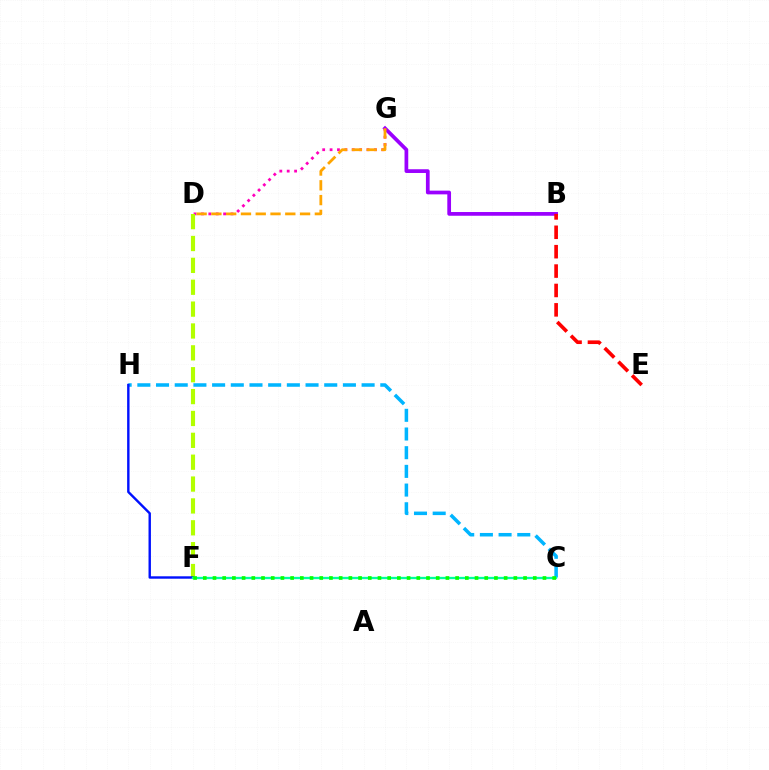{('B', 'G'): [{'color': '#9b00ff', 'line_style': 'solid', 'thickness': 2.68}], ('C', 'H'): [{'color': '#00b5ff', 'line_style': 'dashed', 'thickness': 2.54}], ('D', 'G'): [{'color': '#ff00bd', 'line_style': 'dotted', 'thickness': 2.01}, {'color': '#ffa500', 'line_style': 'dashed', 'thickness': 2.01}], ('D', 'F'): [{'color': '#b3ff00', 'line_style': 'dashed', 'thickness': 2.97}], ('B', 'E'): [{'color': '#ff0000', 'line_style': 'dashed', 'thickness': 2.63}], ('F', 'H'): [{'color': '#0010ff', 'line_style': 'solid', 'thickness': 1.74}], ('C', 'F'): [{'color': '#00ff9d', 'line_style': 'solid', 'thickness': 1.66}, {'color': '#08ff00', 'line_style': 'dotted', 'thickness': 2.64}]}